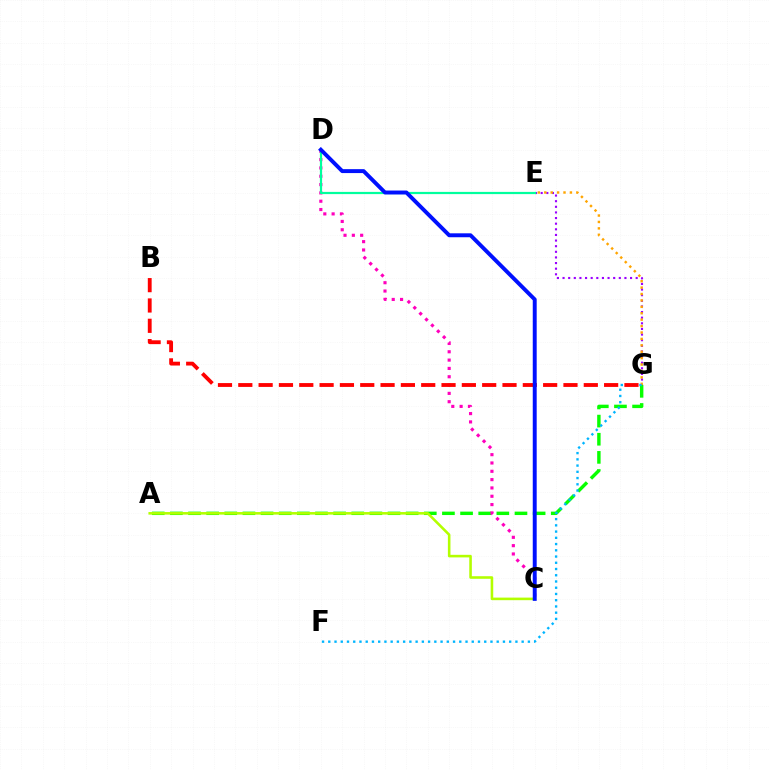{('A', 'G'): [{'color': '#08ff00', 'line_style': 'dashed', 'thickness': 2.46}], ('E', 'G'): [{'color': '#9b00ff', 'line_style': 'dotted', 'thickness': 1.53}, {'color': '#ffa500', 'line_style': 'dotted', 'thickness': 1.74}], ('F', 'G'): [{'color': '#00b5ff', 'line_style': 'dotted', 'thickness': 1.69}], ('C', 'D'): [{'color': '#ff00bd', 'line_style': 'dotted', 'thickness': 2.26}, {'color': '#0010ff', 'line_style': 'solid', 'thickness': 2.83}], ('D', 'E'): [{'color': '#00ff9d', 'line_style': 'solid', 'thickness': 1.59}], ('B', 'G'): [{'color': '#ff0000', 'line_style': 'dashed', 'thickness': 2.76}], ('A', 'C'): [{'color': '#b3ff00', 'line_style': 'solid', 'thickness': 1.86}]}